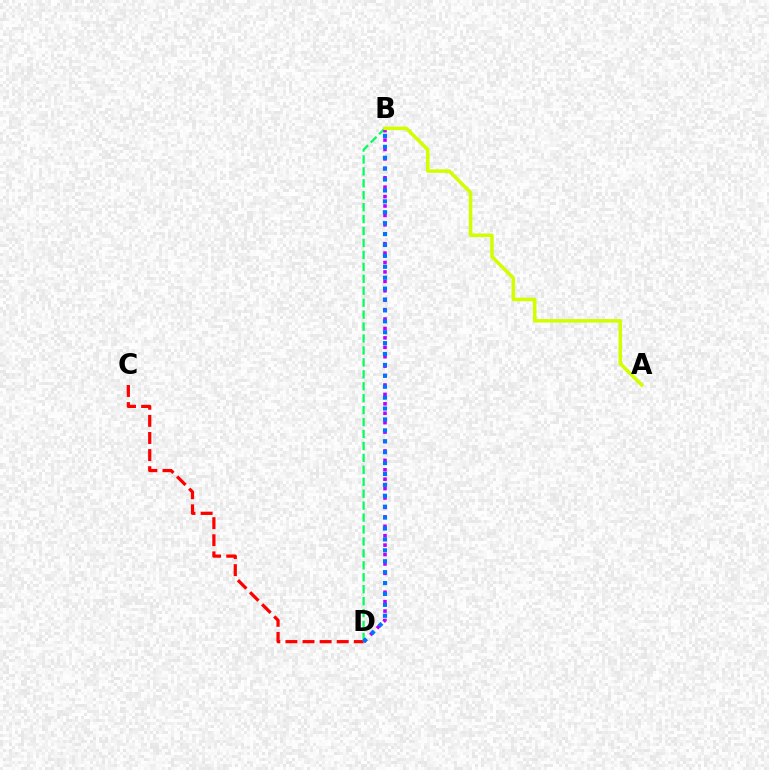{('C', 'D'): [{'color': '#ff0000', 'line_style': 'dashed', 'thickness': 2.32}], ('B', 'D'): [{'color': '#00ff5c', 'line_style': 'dashed', 'thickness': 1.62}, {'color': '#b900ff', 'line_style': 'dotted', 'thickness': 2.56}, {'color': '#0074ff', 'line_style': 'dotted', 'thickness': 2.96}], ('A', 'B'): [{'color': '#d1ff00', 'line_style': 'solid', 'thickness': 2.54}]}